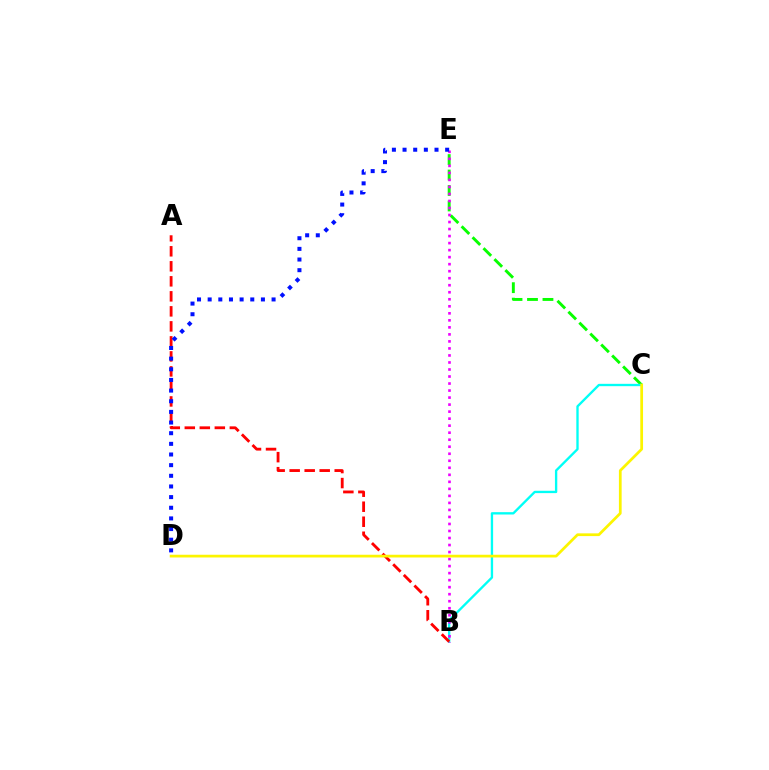{('C', 'E'): [{'color': '#08ff00', 'line_style': 'dashed', 'thickness': 2.1}], ('B', 'C'): [{'color': '#00fff6', 'line_style': 'solid', 'thickness': 1.69}], ('B', 'E'): [{'color': '#ee00ff', 'line_style': 'dotted', 'thickness': 1.91}], ('A', 'B'): [{'color': '#ff0000', 'line_style': 'dashed', 'thickness': 2.04}], ('D', 'E'): [{'color': '#0010ff', 'line_style': 'dotted', 'thickness': 2.89}], ('C', 'D'): [{'color': '#fcf500', 'line_style': 'solid', 'thickness': 1.97}]}